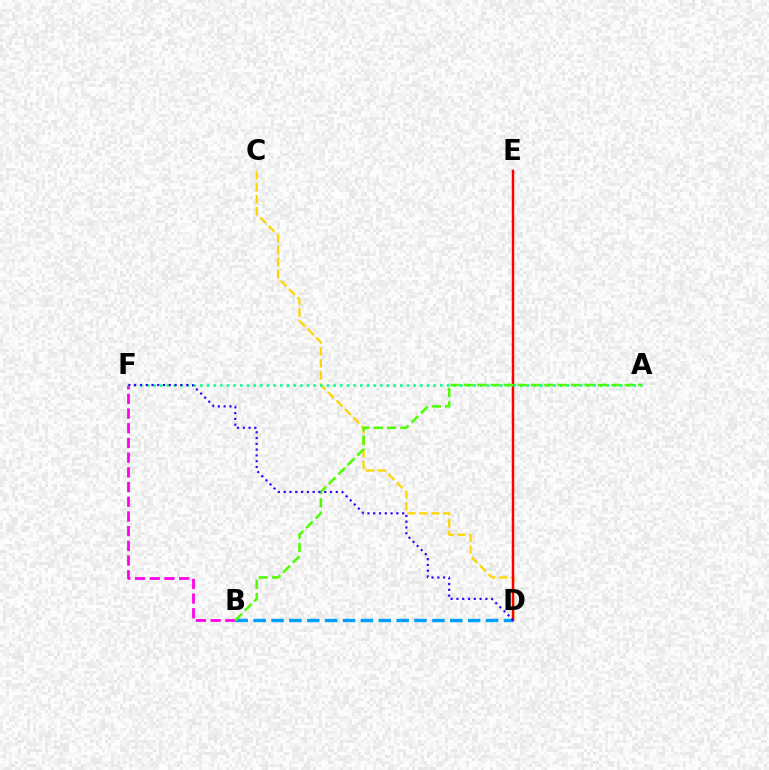{('B', 'D'): [{'color': '#009eff', 'line_style': 'dashed', 'thickness': 2.43}], ('B', 'F'): [{'color': '#ff00ed', 'line_style': 'dashed', 'thickness': 2.0}], ('C', 'D'): [{'color': '#ffd500', 'line_style': 'dashed', 'thickness': 1.62}], ('D', 'E'): [{'color': '#ff0000', 'line_style': 'solid', 'thickness': 1.77}], ('A', 'F'): [{'color': '#00ff86', 'line_style': 'dotted', 'thickness': 1.81}], ('A', 'B'): [{'color': '#4fff00', 'line_style': 'dashed', 'thickness': 1.82}], ('D', 'F'): [{'color': '#3700ff', 'line_style': 'dotted', 'thickness': 1.57}]}